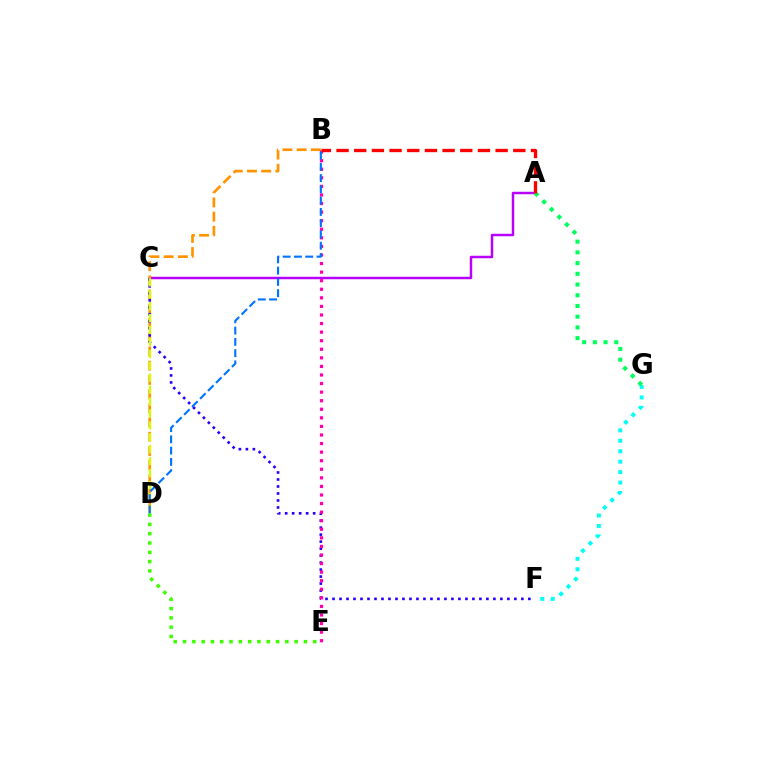{('A', 'C'): [{'color': '#b900ff', 'line_style': 'solid', 'thickness': 1.78}], ('B', 'D'): [{'color': '#ff9400', 'line_style': 'dashed', 'thickness': 1.93}, {'color': '#0074ff', 'line_style': 'dashed', 'thickness': 1.53}], ('C', 'F'): [{'color': '#2500ff', 'line_style': 'dotted', 'thickness': 1.9}], ('F', 'G'): [{'color': '#00fff6', 'line_style': 'dotted', 'thickness': 2.84}], ('D', 'E'): [{'color': '#3dff00', 'line_style': 'dotted', 'thickness': 2.53}], ('C', 'D'): [{'color': '#d1ff00', 'line_style': 'dashed', 'thickness': 1.62}], ('A', 'G'): [{'color': '#00ff5c', 'line_style': 'dotted', 'thickness': 2.91}], ('B', 'E'): [{'color': '#ff00ac', 'line_style': 'dotted', 'thickness': 2.33}], ('A', 'B'): [{'color': '#ff0000', 'line_style': 'dashed', 'thickness': 2.4}]}